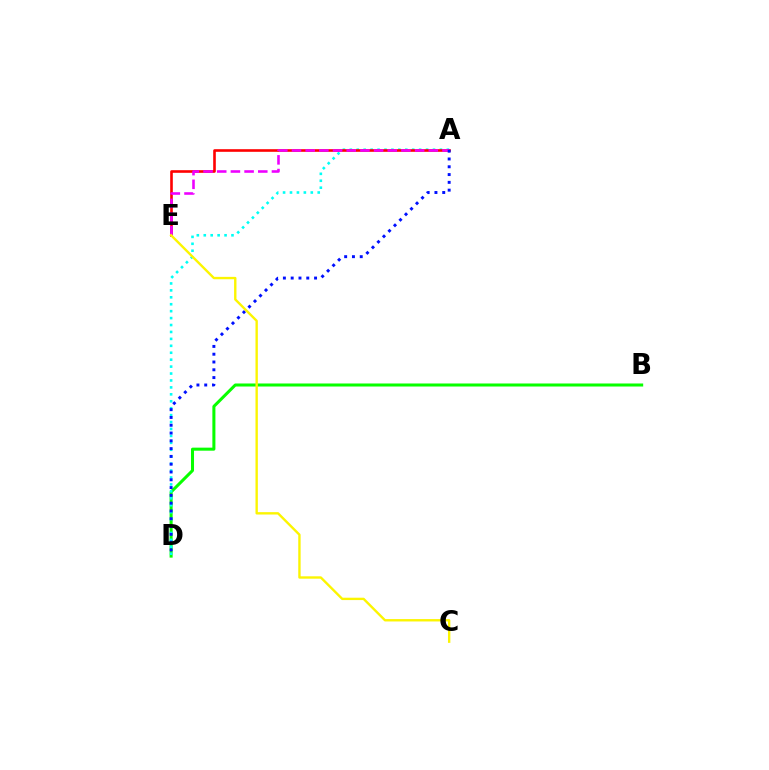{('B', 'D'): [{'color': '#08ff00', 'line_style': 'solid', 'thickness': 2.18}], ('A', 'D'): [{'color': '#00fff6', 'line_style': 'dotted', 'thickness': 1.88}, {'color': '#0010ff', 'line_style': 'dotted', 'thickness': 2.12}], ('A', 'E'): [{'color': '#ff0000', 'line_style': 'solid', 'thickness': 1.88}, {'color': '#ee00ff', 'line_style': 'dashed', 'thickness': 1.86}], ('C', 'E'): [{'color': '#fcf500', 'line_style': 'solid', 'thickness': 1.71}]}